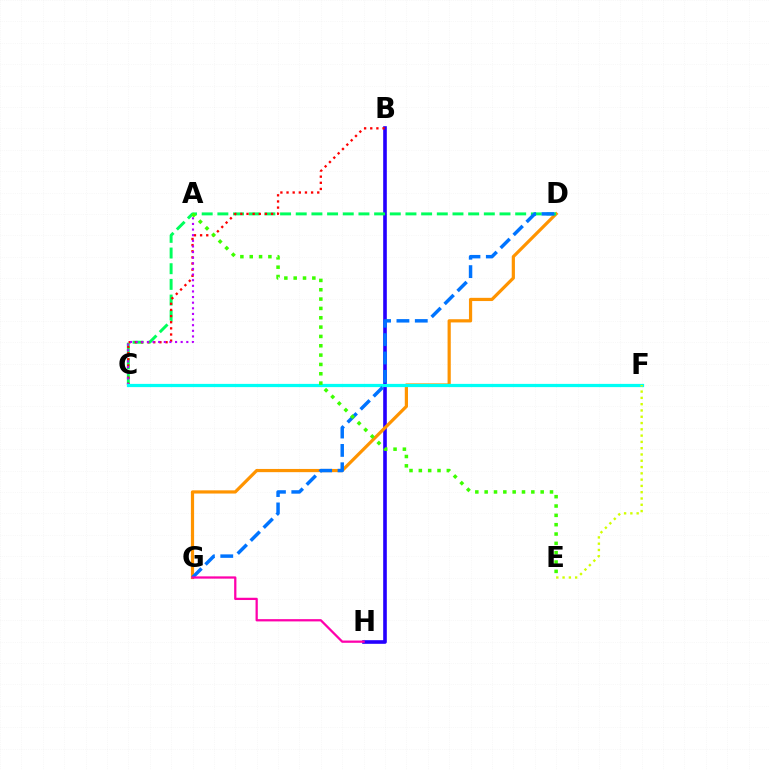{('B', 'H'): [{'color': '#2500ff', 'line_style': 'solid', 'thickness': 2.61}], ('D', 'G'): [{'color': '#ff9400', 'line_style': 'solid', 'thickness': 2.31}, {'color': '#0074ff', 'line_style': 'dashed', 'thickness': 2.49}], ('C', 'D'): [{'color': '#00ff5c', 'line_style': 'dashed', 'thickness': 2.13}], ('B', 'C'): [{'color': '#ff0000', 'line_style': 'dotted', 'thickness': 1.67}], ('A', 'C'): [{'color': '#b900ff', 'line_style': 'dotted', 'thickness': 1.53}], ('C', 'F'): [{'color': '#00fff6', 'line_style': 'solid', 'thickness': 2.32}], ('E', 'F'): [{'color': '#d1ff00', 'line_style': 'dotted', 'thickness': 1.71}], ('G', 'H'): [{'color': '#ff00ac', 'line_style': 'solid', 'thickness': 1.63}], ('A', 'E'): [{'color': '#3dff00', 'line_style': 'dotted', 'thickness': 2.54}]}